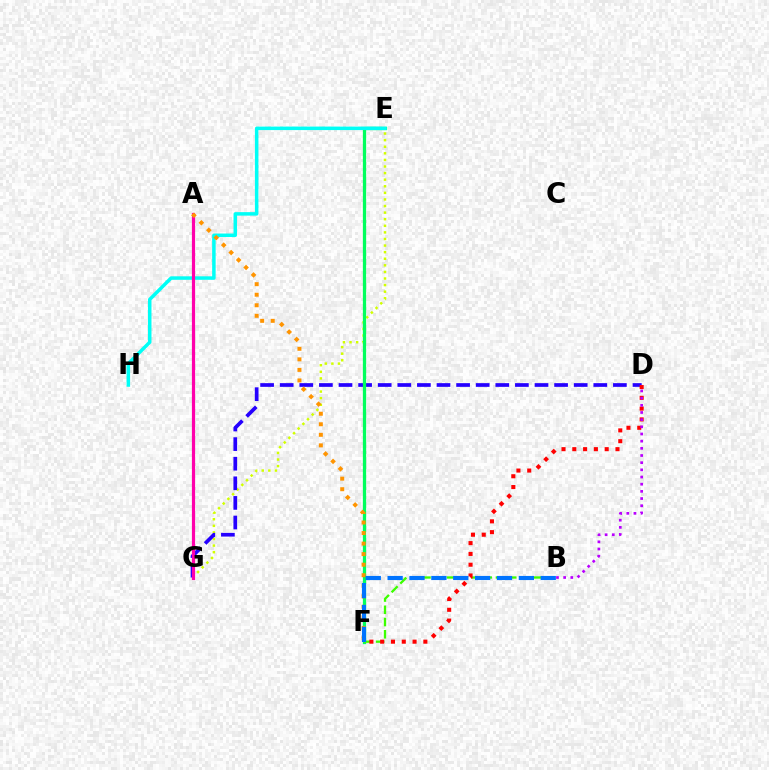{('E', 'G'): [{'color': '#d1ff00', 'line_style': 'dotted', 'thickness': 1.79}], ('D', 'G'): [{'color': '#2500ff', 'line_style': 'dashed', 'thickness': 2.66}], ('E', 'F'): [{'color': '#00ff5c', 'line_style': 'solid', 'thickness': 2.35}], ('B', 'F'): [{'color': '#3dff00', 'line_style': 'dashed', 'thickness': 1.66}, {'color': '#0074ff', 'line_style': 'dashed', 'thickness': 2.97}], ('E', 'H'): [{'color': '#00fff6', 'line_style': 'solid', 'thickness': 2.52}], ('A', 'G'): [{'color': '#ff00ac', 'line_style': 'solid', 'thickness': 2.3}], ('A', 'F'): [{'color': '#ff9400', 'line_style': 'dotted', 'thickness': 2.86}], ('D', 'F'): [{'color': '#ff0000', 'line_style': 'dotted', 'thickness': 2.93}], ('B', 'D'): [{'color': '#b900ff', 'line_style': 'dotted', 'thickness': 1.95}]}